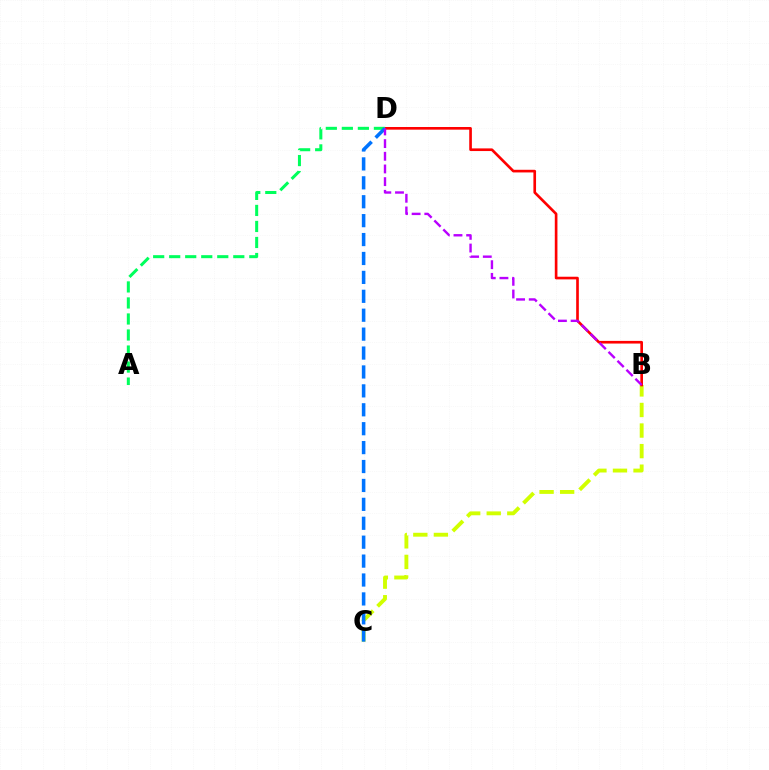{('B', 'C'): [{'color': '#d1ff00', 'line_style': 'dashed', 'thickness': 2.79}], ('B', 'D'): [{'color': '#ff0000', 'line_style': 'solid', 'thickness': 1.91}, {'color': '#b900ff', 'line_style': 'dashed', 'thickness': 1.72}], ('A', 'D'): [{'color': '#00ff5c', 'line_style': 'dashed', 'thickness': 2.18}], ('C', 'D'): [{'color': '#0074ff', 'line_style': 'dashed', 'thickness': 2.57}]}